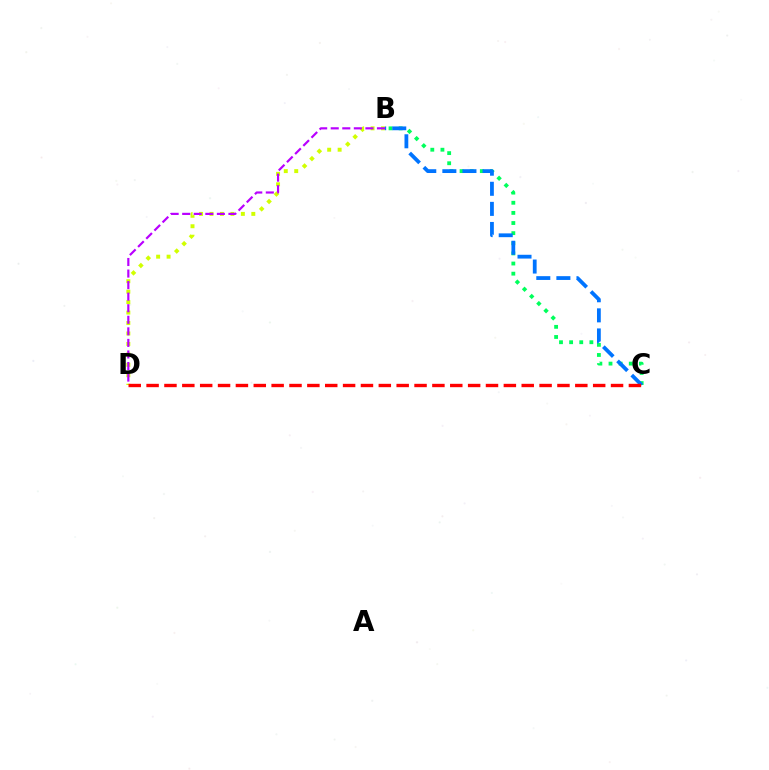{('B', 'D'): [{'color': '#d1ff00', 'line_style': 'dotted', 'thickness': 2.84}, {'color': '#b900ff', 'line_style': 'dashed', 'thickness': 1.57}], ('B', 'C'): [{'color': '#00ff5c', 'line_style': 'dotted', 'thickness': 2.75}, {'color': '#0074ff', 'line_style': 'dashed', 'thickness': 2.73}], ('C', 'D'): [{'color': '#ff0000', 'line_style': 'dashed', 'thickness': 2.43}]}